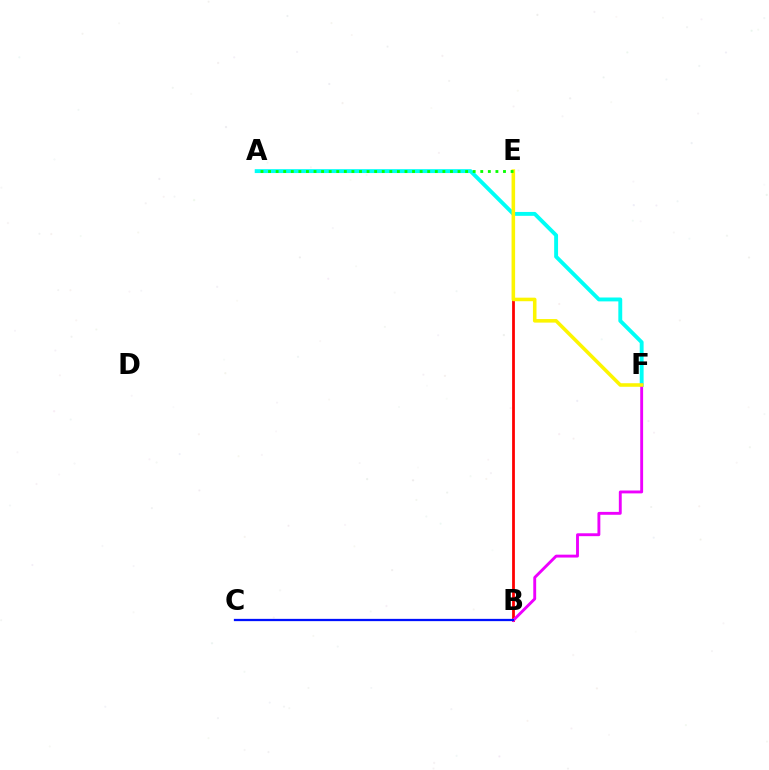{('B', 'E'): [{'color': '#ff0000', 'line_style': 'solid', 'thickness': 1.99}], ('A', 'F'): [{'color': '#00fff6', 'line_style': 'solid', 'thickness': 2.8}], ('B', 'F'): [{'color': '#ee00ff', 'line_style': 'solid', 'thickness': 2.08}], ('B', 'C'): [{'color': '#0010ff', 'line_style': 'solid', 'thickness': 1.64}], ('E', 'F'): [{'color': '#fcf500', 'line_style': 'solid', 'thickness': 2.56}], ('A', 'E'): [{'color': '#08ff00', 'line_style': 'dotted', 'thickness': 2.06}]}